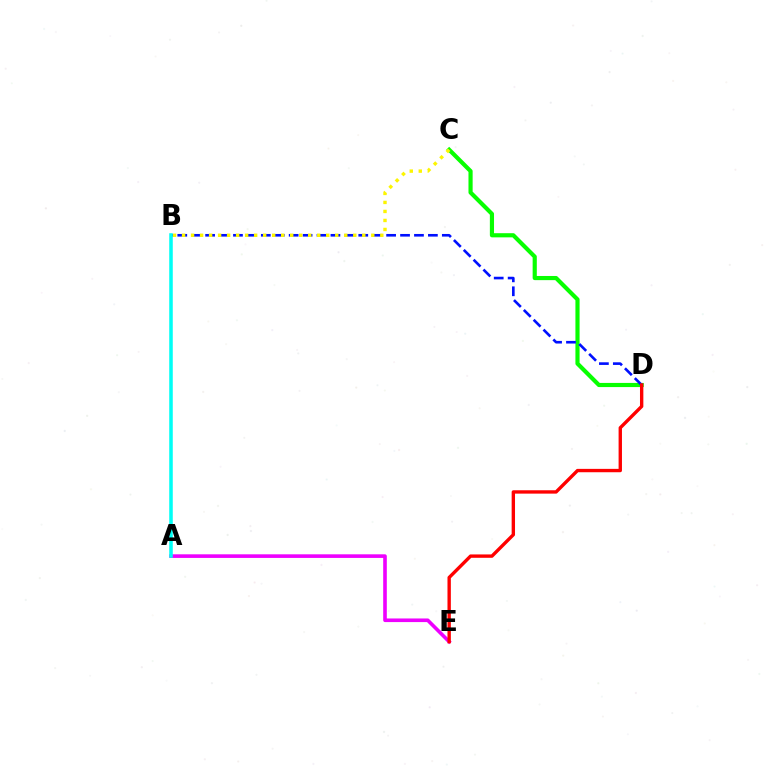{('A', 'E'): [{'color': '#ee00ff', 'line_style': 'solid', 'thickness': 2.6}], ('C', 'D'): [{'color': '#08ff00', 'line_style': 'solid', 'thickness': 2.99}], ('B', 'D'): [{'color': '#0010ff', 'line_style': 'dashed', 'thickness': 1.89}], ('D', 'E'): [{'color': '#ff0000', 'line_style': 'solid', 'thickness': 2.43}], ('B', 'C'): [{'color': '#fcf500', 'line_style': 'dotted', 'thickness': 2.45}], ('A', 'B'): [{'color': '#00fff6', 'line_style': 'solid', 'thickness': 2.55}]}